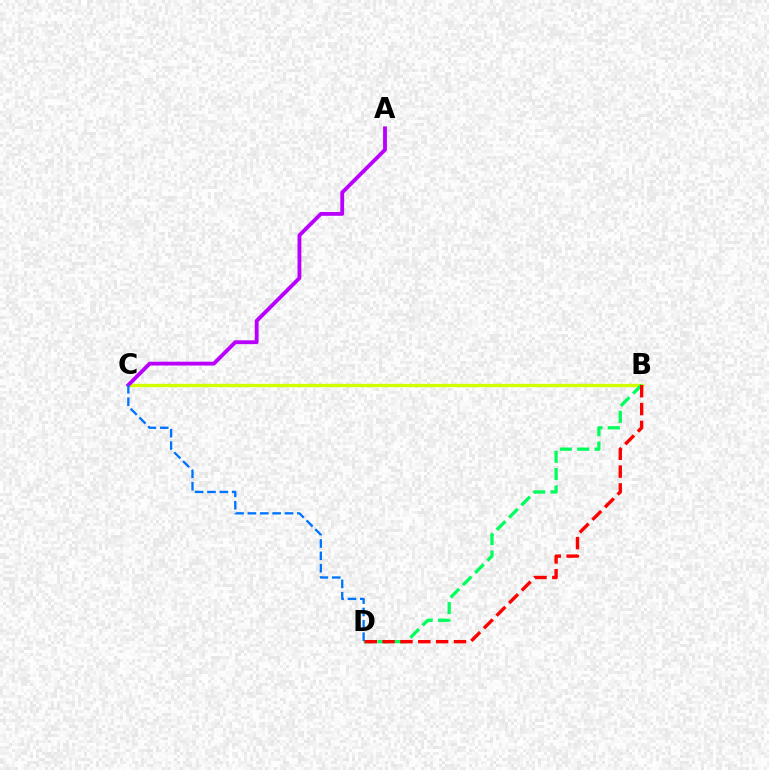{('B', 'C'): [{'color': '#d1ff00', 'line_style': 'solid', 'thickness': 2.43}], ('B', 'D'): [{'color': '#00ff5c', 'line_style': 'dashed', 'thickness': 2.36}, {'color': '#ff0000', 'line_style': 'dashed', 'thickness': 2.42}], ('A', 'C'): [{'color': '#b900ff', 'line_style': 'solid', 'thickness': 2.76}], ('C', 'D'): [{'color': '#0074ff', 'line_style': 'dashed', 'thickness': 1.68}]}